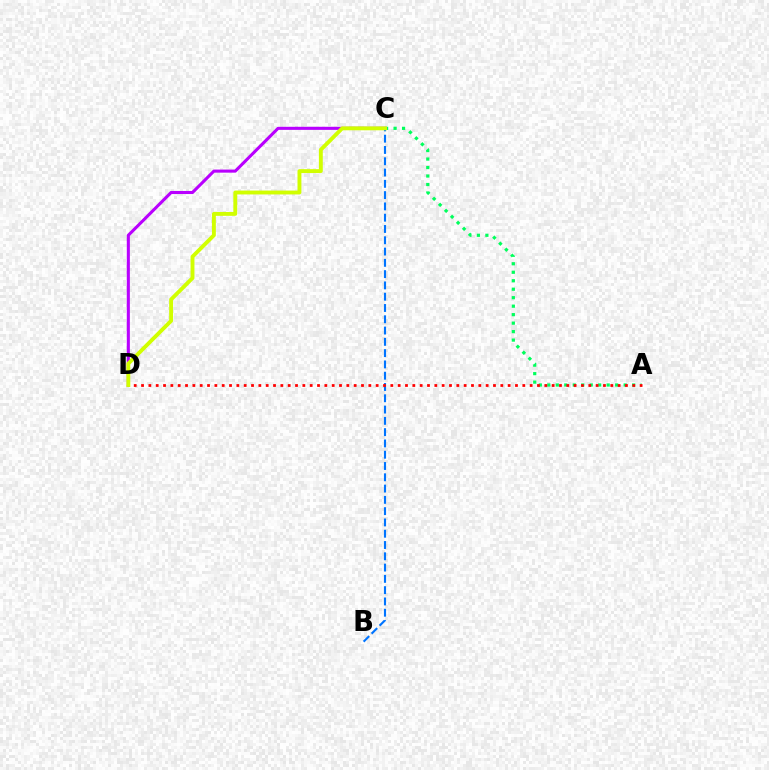{('A', 'C'): [{'color': '#00ff5c', 'line_style': 'dotted', 'thickness': 2.3}], ('B', 'C'): [{'color': '#0074ff', 'line_style': 'dashed', 'thickness': 1.53}], ('C', 'D'): [{'color': '#b900ff', 'line_style': 'solid', 'thickness': 2.22}, {'color': '#d1ff00', 'line_style': 'solid', 'thickness': 2.8}], ('A', 'D'): [{'color': '#ff0000', 'line_style': 'dotted', 'thickness': 1.99}]}